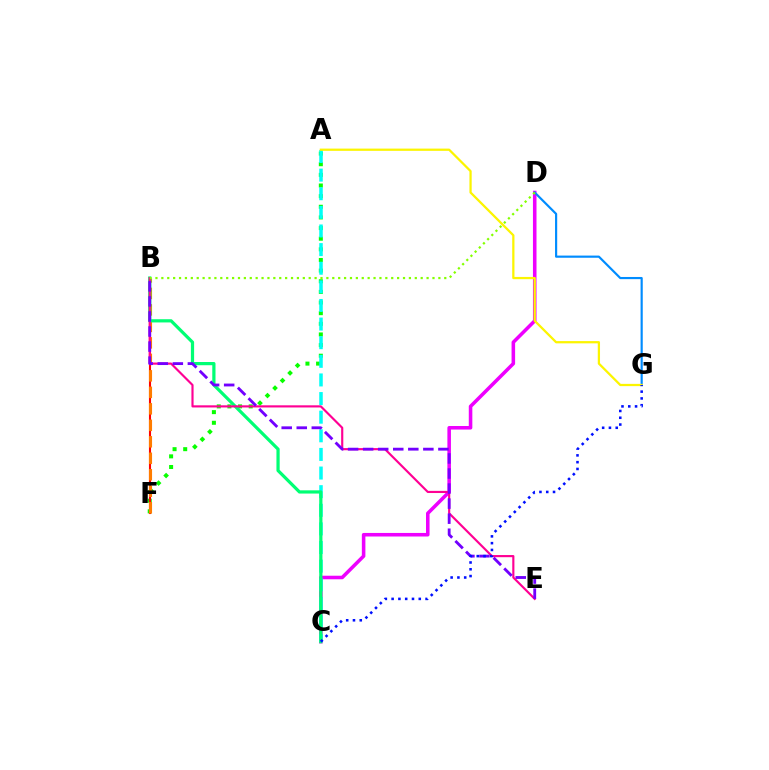{('A', 'F'): [{'color': '#08ff00', 'line_style': 'dotted', 'thickness': 2.89}], ('B', 'F'): [{'color': '#ff0000', 'line_style': 'solid', 'thickness': 1.52}, {'color': '#ff7c00', 'line_style': 'dashed', 'thickness': 2.24}], ('C', 'D'): [{'color': '#ee00ff', 'line_style': 'solid', 'thickness': 2.56}], ('A', 'C'): [{'color': '#00fff6', 'line_style': 'dashed', 'thickness': 2.53}], ('B', 'C'): [{'color': '#00ff74', 'line_style': 'solid', 'thickness': 2.32}], ('D', 'G'): [{'color': '#008cff', 'line_style': 'solid', 'thickness': 1.56}], ('A', 'G'): [{'color': '#fcf500', 'line_style': 'solid', 'thickness': 1.62}], ('B', 'E'): [{'color': '#ff0094', 'line_style': 'solid', 'thickness': 1.55}, {'color': '#7200ff', 'line_style': 'dashed', 'thickness': 2.04}], ('C', 'G'): [{'color': '#0010ff', 'line_style': 'dotted', 'thickness': 1.84}], ('B', 'D'): [{'color': '#84ff00', 'line_style': 'dotted', 'thickness': 1.6}]}